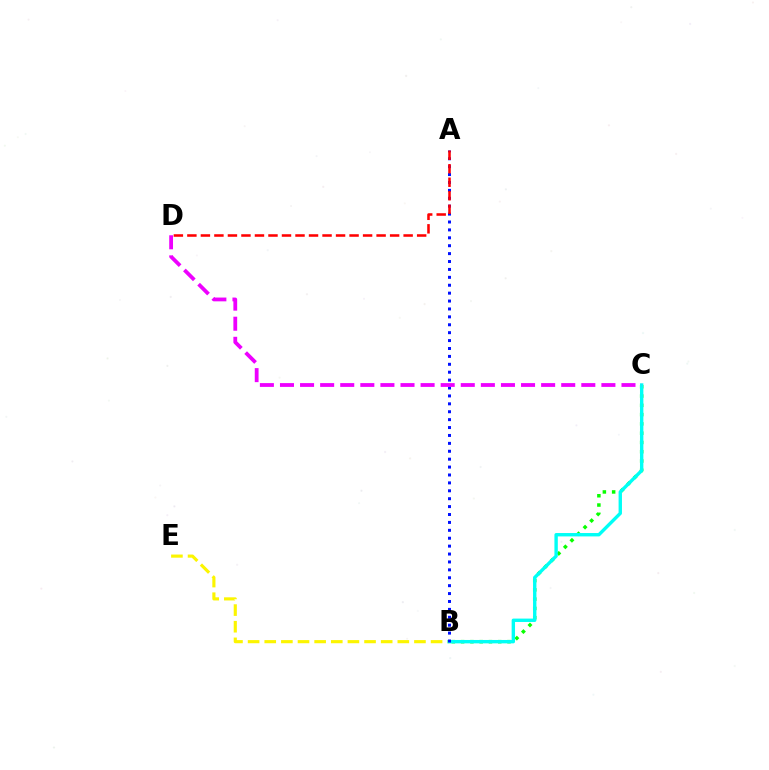{('B', 'E'): [{'color': '#fcf500', 'line_style': 'dashed', 'thickness': 2.26}], ('B', 'C'): [{'color': '#08ff00', 'line_style': 'dotted', 'thickness': 2.52}, {'color': '#00fff6', 'line_style': 'solid', 'thickness': 2.43}], ('A', 'B'): [{'color': '#0010ff', 'line_style': 'dotted', 'thickness': 2.15}], ('C', 'D'): [{'color': '#ee00ff', 'line_style': 'dashed', 'thickness': 2.73}], ('A', 'D'): [{'color': '#ff0000', 'line_style': 'dashed', 'thickness': 1.84}]}